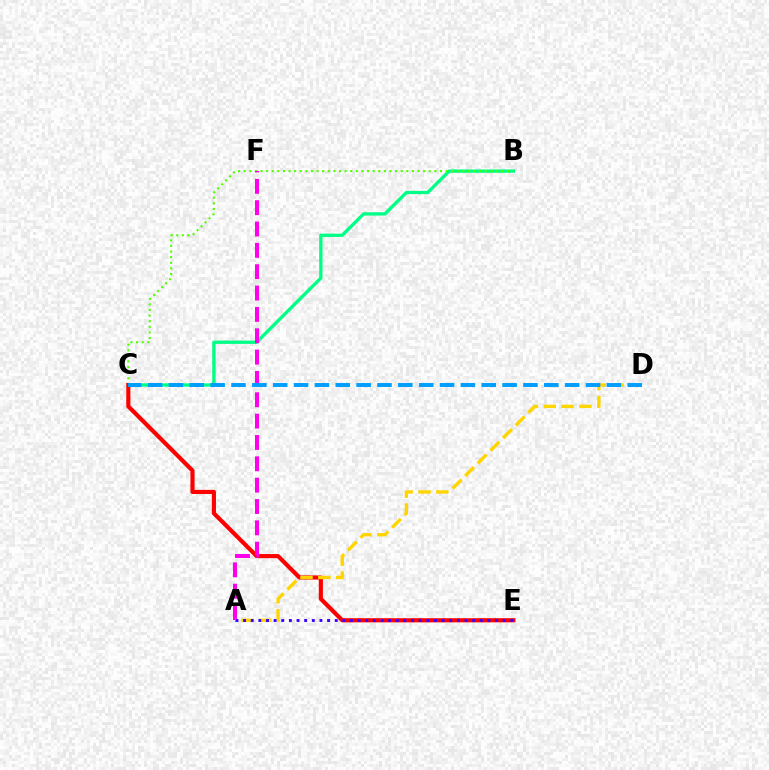{('B', 'C'): [{'color': '#00ff86', 'line_style': 'solid', 'thickness': 2.4}, {'color': '#4fff00', 'line_style': 'dotted', 'thickness': 1.52}], ('C', 'E'): [{'color': '#ff0000', 'line_style': 'solid', 'thickness': 2.99}], ('A', 'F'): [{'color': '#ff00ed', 'line_style': 'dashed', 'thickness': 2.9}], ('A', 'D'): [{'color': '#ffd500', 'line_style': 'dashed', 'thickness': 2.42}], ('C', 'D'): [{'color': '#009eff', 'line_style': 'dashed', 'thickness': 2.83}], ('A', 'E'): [{'color': '#3700ff', 'line_style': 'dotted', 'thickness': 2.07}]}